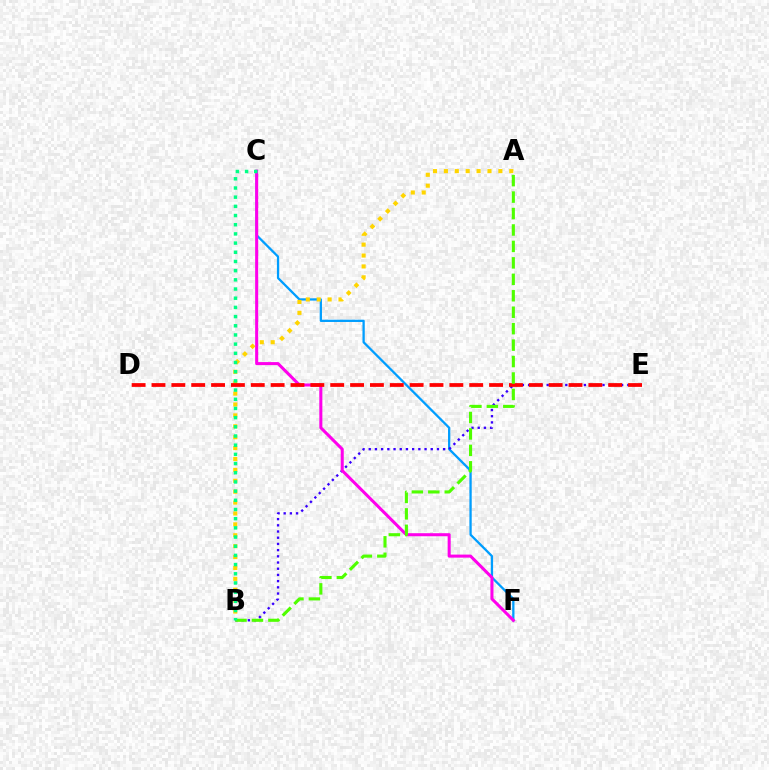{('C', 'F'): [{'color': '#009eff', 'line_style': 'solid', 'thickness': 1.65}, {'color': '#ff00ed', 'line_style': 'solid', 'thickness': 2.19}], ('A', 'B'): [{'color': '#ffd500', 'line_style': 'dotted', 'thickness': 2.96}, {'color': '#4fff00', 'line_style': 'dashed', 'thickness': 2.23}], ('B', 'E'): [{'color': '#3700ff', 'line_style': 'dotted', 'thickness': 1.69}], ('D', 'E'): [{'color': '#ff0000', 'line_style': 'dashed', 'thickness': 2.7}], ('B', 'C'): [{'color': '#00ff86', 'line_style': 'dotted', 'thickness': 2.5}]}